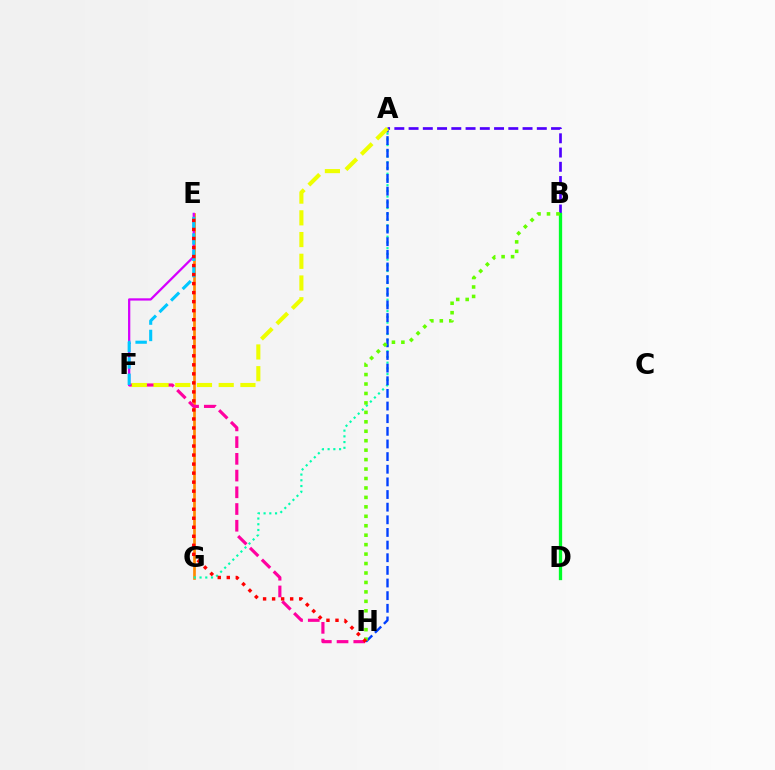{('A', 'B'): [{'color': '#4f00ff', 'line_style': 'dashed', 'thickness': 1.94}], ('E', 'G'): [{'color': '#ff8800', 'line_style': 'solid', 'thickness': 1.94}], ('B', 'D'): [{'color': '#00ff27', 'line_style': 'solid', 'thickness': 2.38}], ('F', 'H'): [{'color': '#ff00a0', 'line_style': 'dashed', 'thickness': 2.27}], ('A', 'G'): [{'color': '#00ffaf', 'line_style': 'dotted', 'thickness': 1.56}], ('E', 'F'): [{'color': '#d600ff', 'line_style': 'solid', 'thickness': 1.63}, {'color': '#00c7ff', 'line_style': 'dashed', 'thickness': 2.22}], ('A', 'H'): [{'color': '#003fff', 'line_style': 'dashed', 'thickness': 1.72}], ('A', 'F'): [{'color': '#eeff00', 'line_style': 'dashed', 'thickness': 2.95}], ('B', 'H'): [{'color': '#66ff00', 'line_style': 'dotted', 'thickness': 2.57}], ('E', 'H'): [{'color': '#ff0000', 'line_style': 'dotted', 'thickness': 2.45}]}